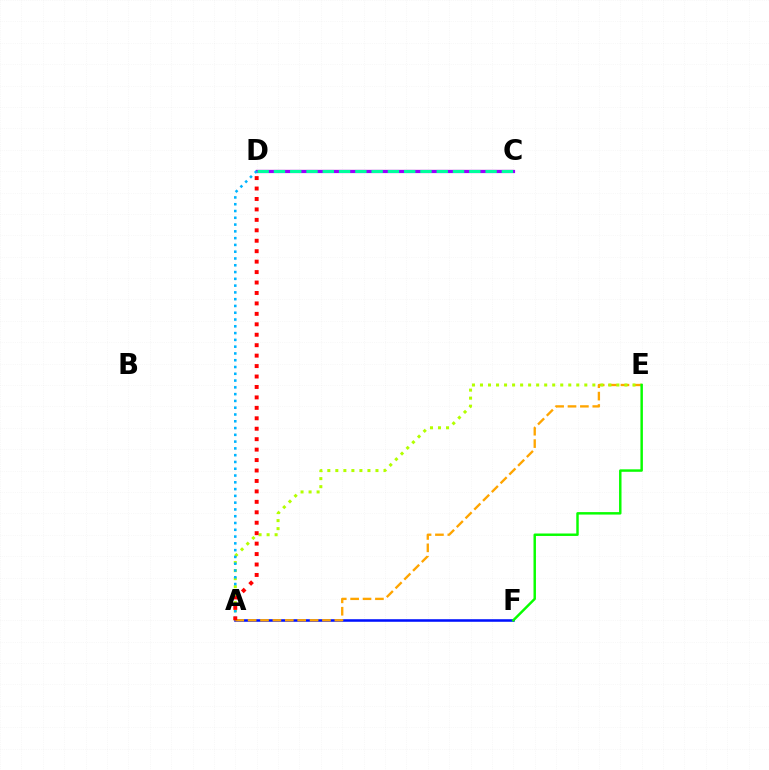{('A', 'F'): [{'color': '#0010ff', 'line_style': 'solid', 'thickness': 1.84}], ('C', 'D'): [{'color': '#ff00bd', 'line_style': 'solid', 'thickness': 1.57}, {'color': '#9b00ff', 'line_style': 'solid', 'thickness': 2.29}, {'color': '#00ff9d', 'line_style': 'dashed', 'thickness': 2.21}], ('A', 'E'): [{'color': '#ffa500', 'line_style': 'dashed', 'thickness': 1.68}, {'color': '#b3ff00', 'line_style': 'dotted', 'thickness': 2.18}], ('A', 'D'): [{'color': '#00b5ff', 'line_style': 'dotted', 'thickness': 1.84}, {'color': '#ff0000', 'line_style': 'dotted', 'thickness': 2.84}], ('E', 'F'): [{'color': '#08ff00', 'line_style': 'solid', 'thickness': 1.77}]}